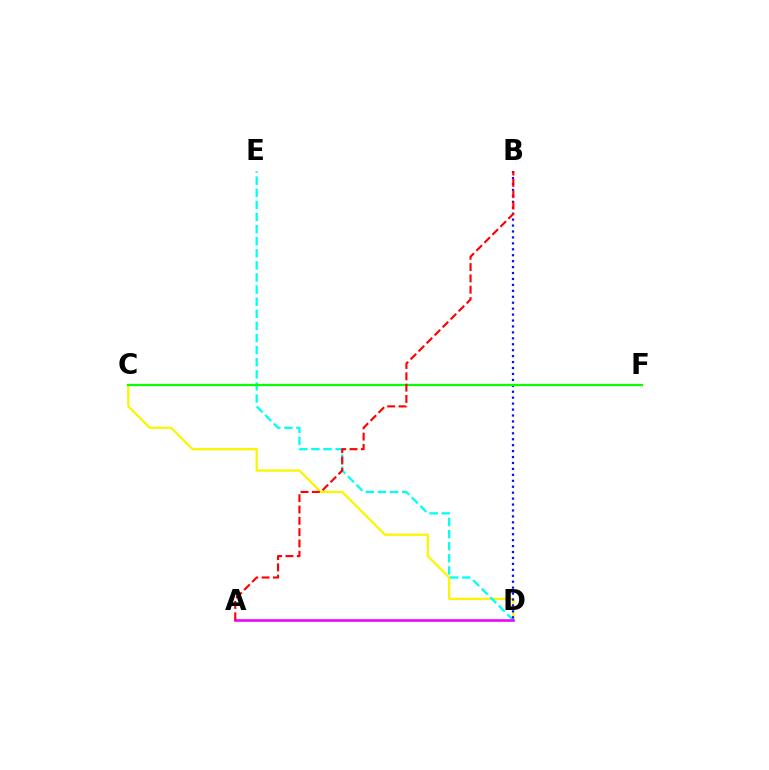{('C', 'D'): [{'color': '#fcf500', 'line_style': 'solid', 'thickness': 1.64}], ('D', 'E'): [{'color': '#00fff6', 'line_style': 'dashed', 'thickness': 1.64}], ('B', 'D'): [{'color': '#0010ff', 'line_style': 'dotted', 'thickness': 1.61}], ('A', 'D'): [{'color': '#ee00ff', 'line_style': 'solid', 'thickness': 1.86}], ('C', 'F'): [{'color': '#08ff00', 'line_style': 'solid', 'thickness': 1.59}], ('A', 'B'): [{'color': '#ff0000', 'line_style': 'dashed', 'thickness': 1.54}]}